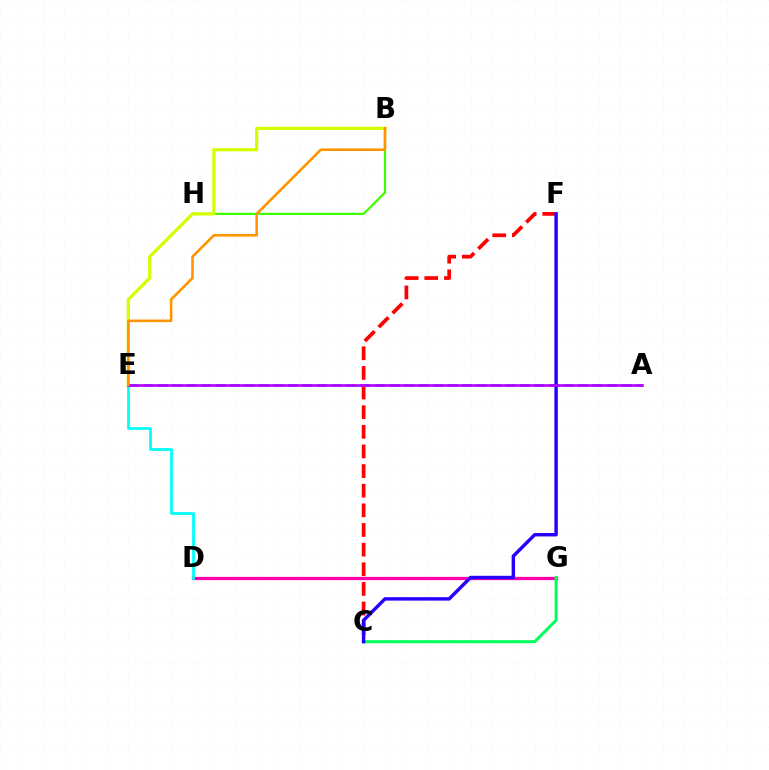{('B', 'H'): [{'color': '#3dff00', 'line_style': 'solid', 'thickness': 1.59}], ('B', 'E'): [{'color': '#d1ff00', 'line_style': 'solid', 'thickness': 2.31}, {'color': '#ff9400', 'line_style': 'solid', 'thickness': 1.87}], ('D', 'G'): [{'color': '#ff00ac', 'line_style': 'solid', 'thickness': 2.35}], ('C', 'F'): [{'color': '#ff0000', 'line_style': 'dashed', 'thickness': 2.67}, {'color': '#2500ff', 'line_style': 'solid', 'thickness': 2.47}], ('C', 'G'): [{'color': '#00ff5c', 'line_style': 'solid', 'thickness': 2.18}], ('D', 'E'): [{'color': '#00fff6', 'line_style': 'solid', 'thickness': 1.98}], ('A', 'E'): [{'color': '#0074ff', 'line_style': 'dashed', 'thickness': 1.97}, {'color': '#b900ff', 'line_style': 'solid', 'thickness': 1.89}]}